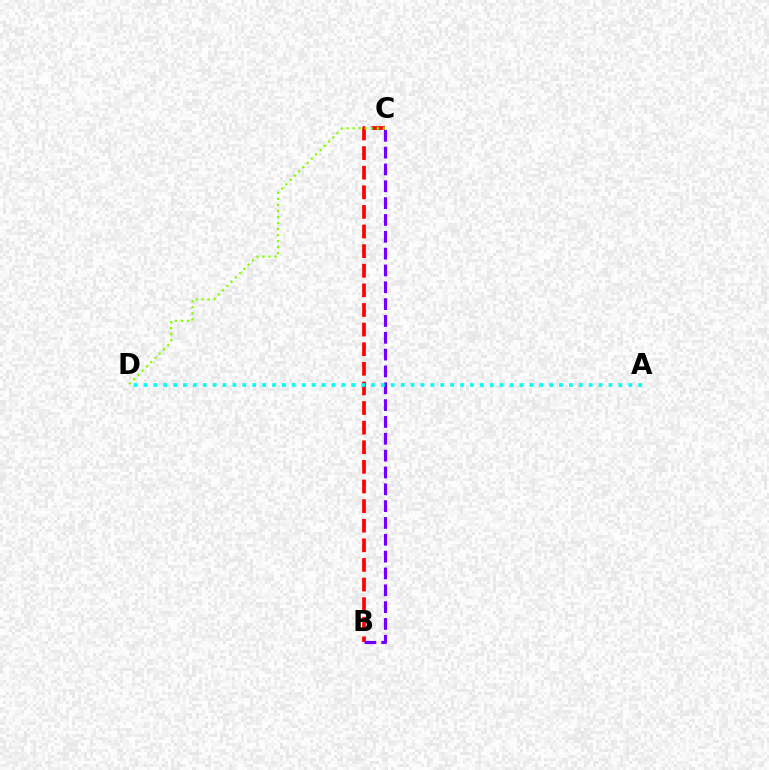{('B', 'C'): [{'color': '#ff0000', 'line_style': 'dashed', 'thickness': 2.66}, {'color': '#7200ff', 'line_style': 'dashed', 'thickness': 2.29}], ('C', 'D'): [{'color': '#84ff00', 'line_style': 'dotted', 'thickness': 1.64}], ('A', 'D'): [{'color': '#00fff6', 'line_style': 'dotted', 'thickness': 2.69}]}